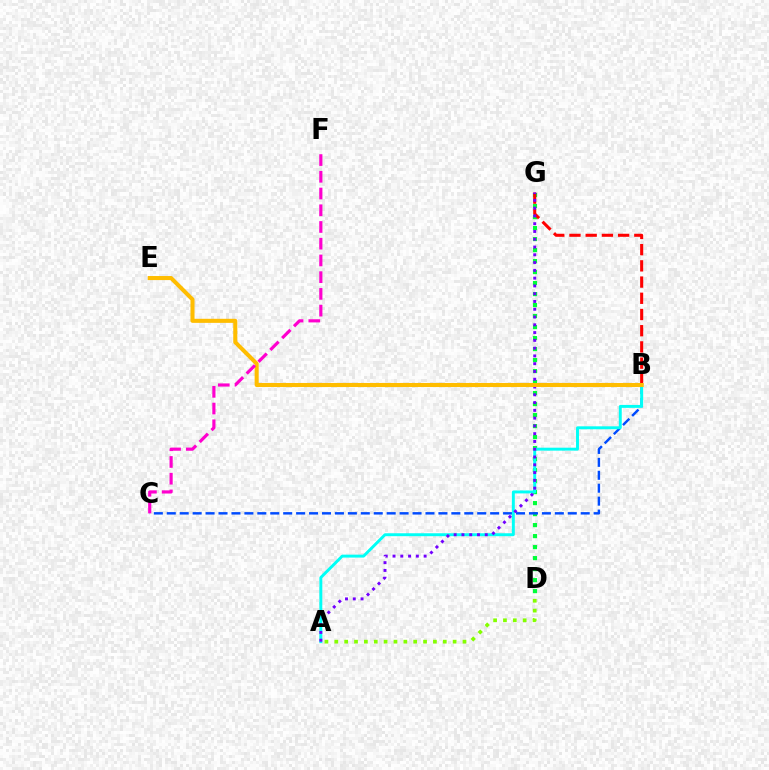{('D', 'G'): [{'color': '#00ff39', 'line_style': 'dotted', 'thickness': 2.99}], ('B', 'G'): [{'color': '#ff0000', 'line_style': 'dashed', 'thickness': 2.2}], ('B', 'C'): [{'color': '#004bff', 'line_style': 'dashed', 'thickness': 1.76}], ('A', 'B'): [{'color': '#00fff6', 'line_style': 'solid', 'thickness': 2.11}], ('A', 'G'): [{'color': '#7200ff', 'line_style': 'dotted', 'thickness': 2.11}], ('B', 'E'): [{'color': '#ffbd00', 'line_style': 'solid', 'thickness': 2.92}], ('A', 'D'): [{'color': '#84ff00', 'line_style': 'dotted', 'thickness': 2.68}], ('C', 'F'): [{'color': '#ff00cf', 'line_style': 'dashed', 'thickness': 2.27}]}